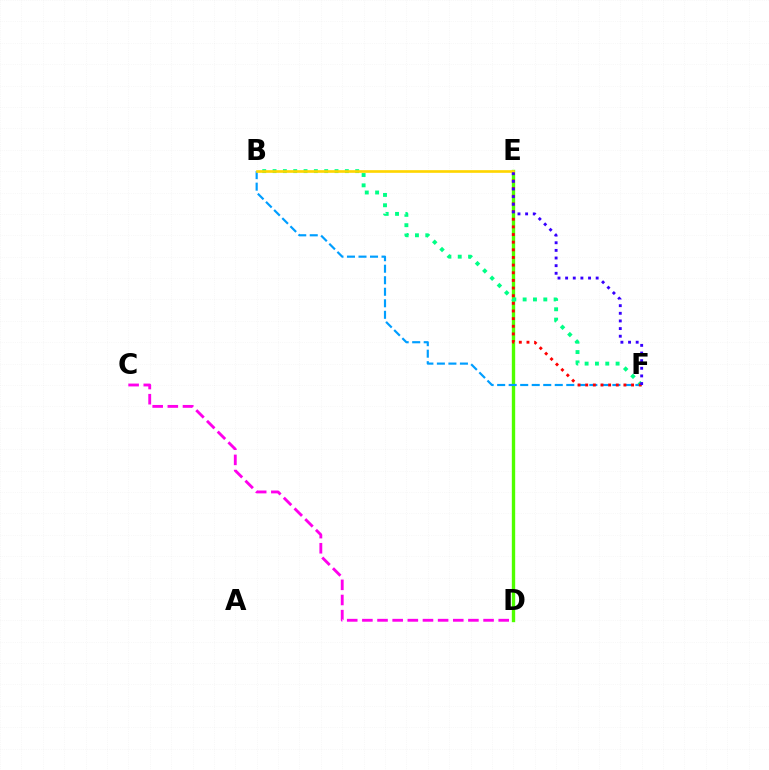{('D', 'E'): [{'color': '#4fff00', 'line_style': 'solid', 'thickness': 2.42}], ('B', 'F'): [{'color': '#009eff', 'line_style': 'dashed', 'thickness': 1.57}, {'color': '#00ff86', 'line_style': 'dotted', 'thickness': 2.81}], ('E', 'F'): [{'color': '#ff0000', 'line_style': 'dotted', 'thickness': 2.08}, {'color': '#3700ff', 'line_style': 'dotted', 'thickness': 2.08}], ('B', 'E'): [{'color': '#ffd500', 'line_style': 'solid', 'thickness': 1.91}], ('C', 'D'): [{'color': '#ff00ed', 'line_style': 'dashed', 'thickness': 2.06}]}